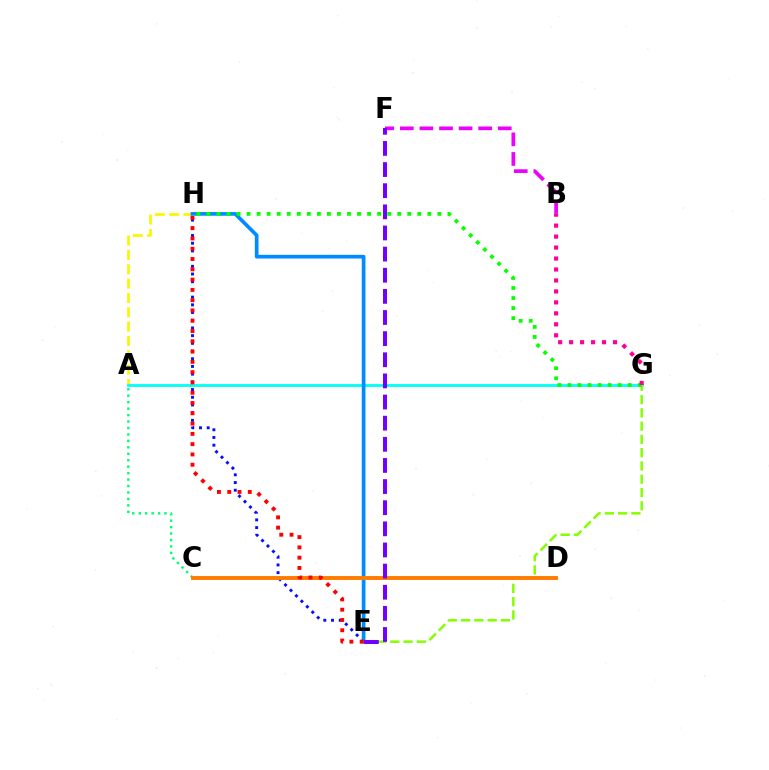{('A', 'H'): [{'color': '#fcf500', 'line_style': 'dashed', 'thickness': 1.95}], ('E', 'H'): [{'color': '#0010ff', 'line_style': 'dotted', 'thickness': 2.09}, {'color': '#008cff', 'line_style': 'solid', 'thickness': 2.66}, {'color': '#ff0000', 'line_style': 'dotted', 'thickness': 2.79}], ('A', 'G'): [{'color': '#00fff6', 'line_style': 'solid', 'thickness': 2.01}], ('B', 'F'): [{'color': '#ee00ff', 'line_style': 'dashed', 'thickness': 2.66}], ('A', 'C'): [{'color': '#00ff74', 'line_style': 'dotted', 'thickness': 1.75}], ('E', 'G'): [{'color': '#84ff00', 'line_style': 'dashed', 'thickness': 1.8}], ('G', 'H'): [{'color': '#08ff00', 'line_style': 'dotted', 'thickness': 2.73}], ('B', 'G'): [{'color': '#ff0094', 'line_style': 'dotted', 'thickness': 2.98}], ('C', 'D'): [{'color': '#ff7c00', 'line_style': 'solid', 'thickness': 2.82}], ('E', 'F'): [{'color': '#7200ff', 'line_style': 'dashed', 'thickness': 2.87}]}